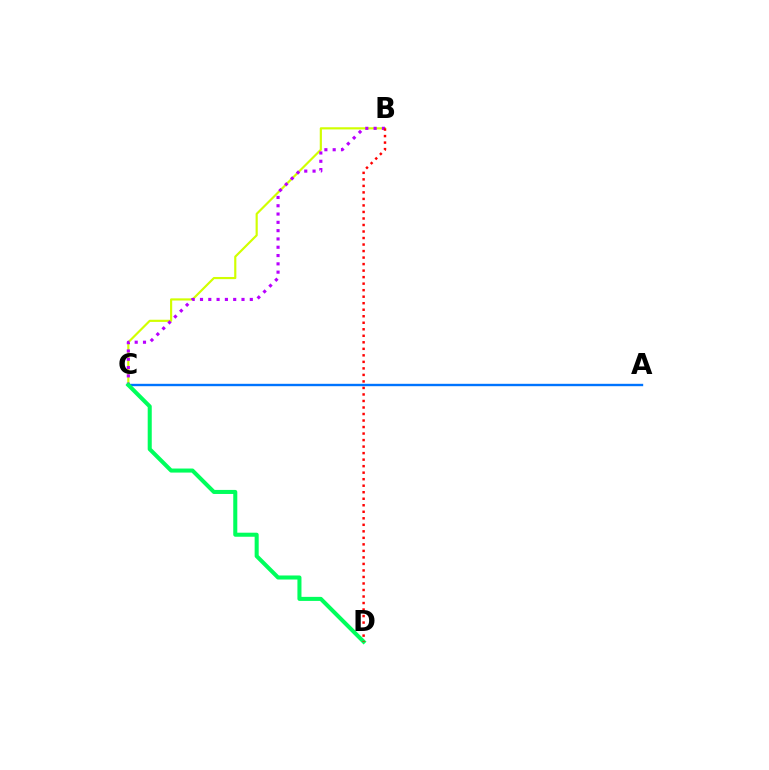{('B', 'C'): [{'color': '#d1ff00', 'line_style': 'solid', 'thickness': 1.56}, {'color': '#b900ff', 'line_style': 'dotted', 'thickness': 2.26}], ('A', 'C'): [{'color': '#0074ff', 'line_style': 'solid', 'thickness': 1.72}], ('C', 'D'): [{'color': '#00ff5c', 'line_style': 'solid', 'thickness': 2.91}], ('B', 'D'): [{'color': '#ff0000', 'line_style': 'dotted', 'thickness': 1.77}]}